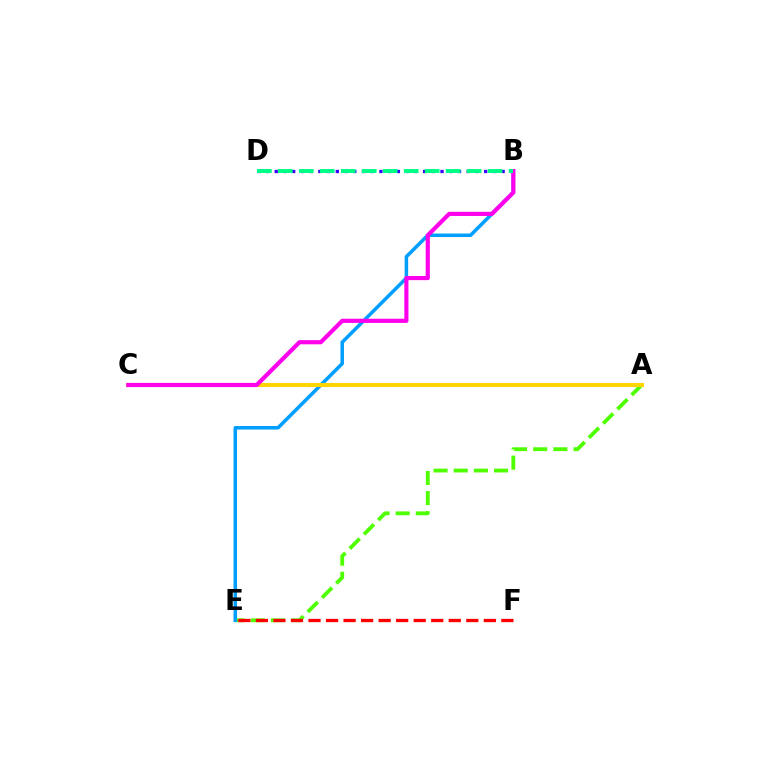{('B', 'D'): [{'color': '#3700ff', 'line_style': 'dotted', 'thickness': 2.37}, {'color': '#00ff86', 'line_style': 'dashed', 'thickness': 2.85}], ('A', 'E'): [{'color': '#4fff00', 'line_style': 'dashed', 'thickness': 2.74}], ('B', 'E'): [{'color': '#009eff', 'line_style': 'solid', 'thickness': 2.53}], ('A', 'C'): [{'color': '#ffd500', 'line_style': 'solid', 'thickness': 2.93}], ('B', 'C'): [{'color': '#ff00ed', 'line_style': 'solid', 'thickness': 3.0}], ('E', 'F'): [{'color': '#ff0000', 'line_style': 'dashed', 'thickness': 2.38}]}